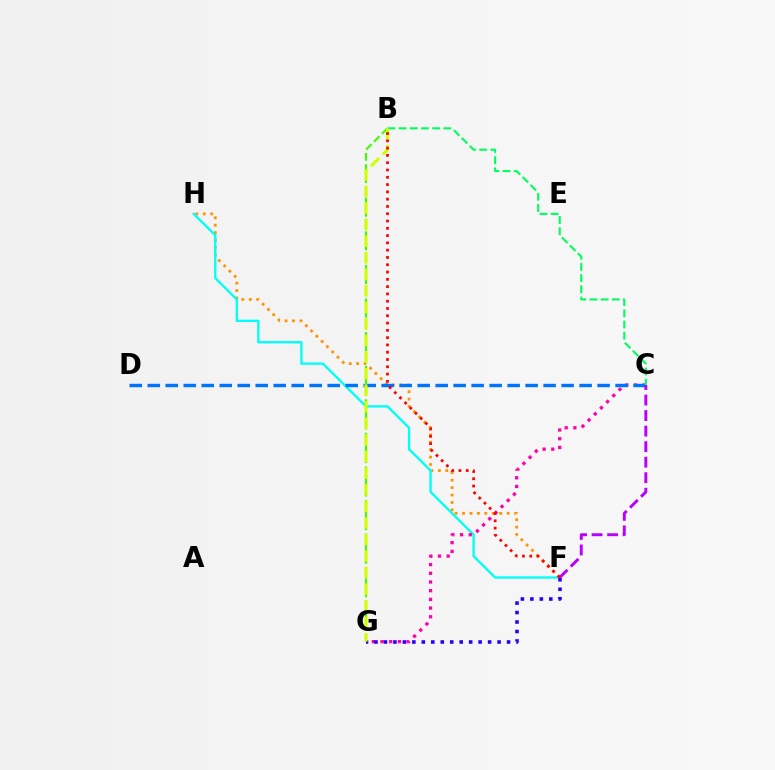{('F', 'H'): [{'color': '#ff9400', 'line_style': 'dotted', 'thickness': 2.02}, {'color': '#00fff6', 'line_style': 'solid', 'thickness': 1.68}], ('C', 'G'): [{'color': '#ff00ac', 'line_style': 'dotted', 'thickness': 2.36}], ('C', 'D'): [{'color': '#0074ff', 'line_style': 'dashed', 'thickness': 2.44}], ('B', 'G'): [{'color': '#3dff00', 'line_style': 'dashed', 'thickness': 1.52}, {'color': '#d1ff00', 'line_style': 'dashed', 'thickness': 2.25}], ('C', 'F'): [{'color': '#b900ff', 'line_style': 'dashed', 'thickness': 2.11}], ('B', 'C'): [{'color': '#00ff5c', 'line_style': 'dashed', 'thickness': 1.52}], ('F', 'G'): [{'color': '#2500ff', 'line_style': 'dotted', 'thickness': 2.57}], ('B', 'F'): [{'color': '#ff0000', 'line_style': 'dotted', 'thickness': 1.98}]}